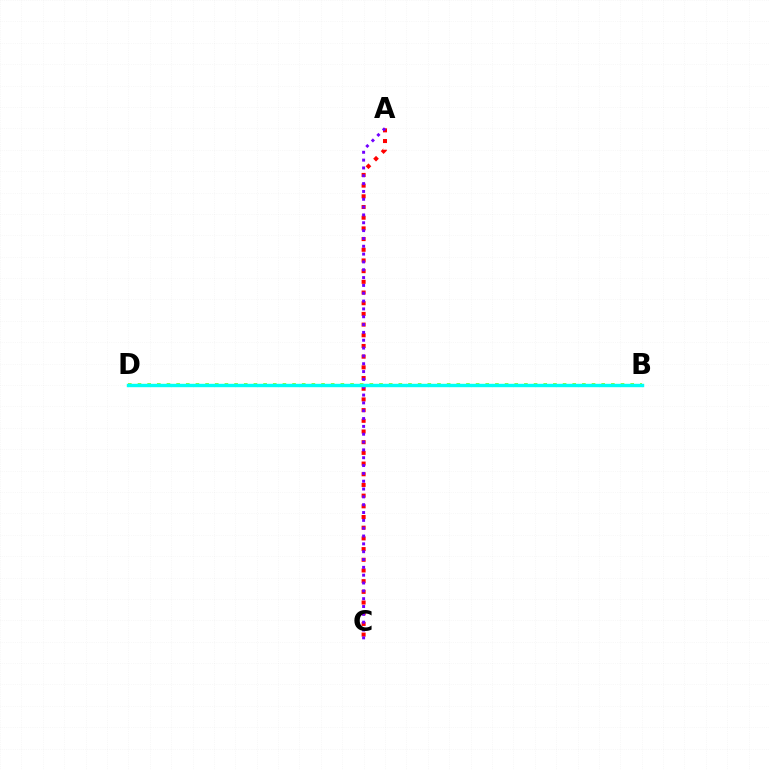{('A', 'C'): [{'color': '#ff0000', 'line_style': 'dotted', 'thickness': 2.9}, {'color': '#7200ff', 'line_style': 'dotted', 'thickness': 2.13}], ('B', 'D'): [{'color': '#84ff00', 'line_style': 'dotted', 'thickness': 2.62}, {'color': '#00fff6', 'line_style': 'solid', 'thickness': 2.46}]}